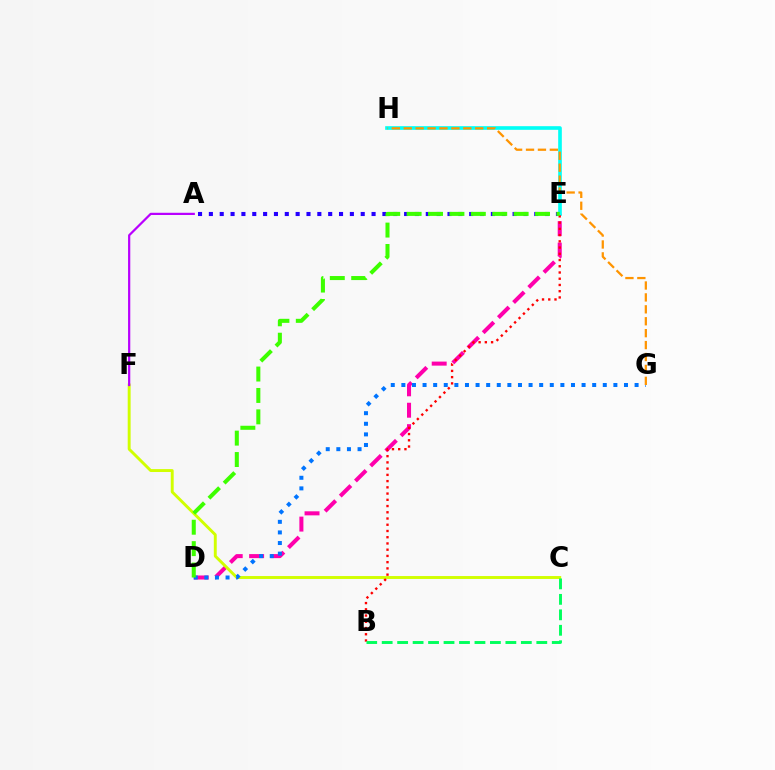{('A', 'E'): [{'color': '#2500ff', 'line_style': 'dotted', 'thickness': 2.95}], ('D', 'E'): [{'color': '#ff00ac', 'line_style': 'dashed', 'thickness': 2.91}, {'color': '#3dff00', 'line_style': 'dashed', 'thickness': 2.91}], ('C', 'F'): [{'color': '#d1ff00', 'line_style': 'solid', 'thickness': 2.1}], ('E', 'H'): [{'color': '#00fff6', 'line_style': 'solid', 'thickness': 2.62}], ('D', 'G'): [{'color': '#0074ff', 'line_style': 'dotted', 'thickness': 2.88}], ('B', 'E'): [{'color': '#ff0000', 'line_style': 'dotted', 'thickness': 1.69}], ('A', 'F'): [{'color': '#b900ff', 'line_style': 'solid', 'thickness': 1.6}], ('B', 'C'): [{'color': '#00ff5c', 'line_style': 'dashed', 'thickness': 2.1}], ('G', 'H'): [{'color': '#ff9400', 'line_style': 'dashed', 'thickness': 1.62}]}